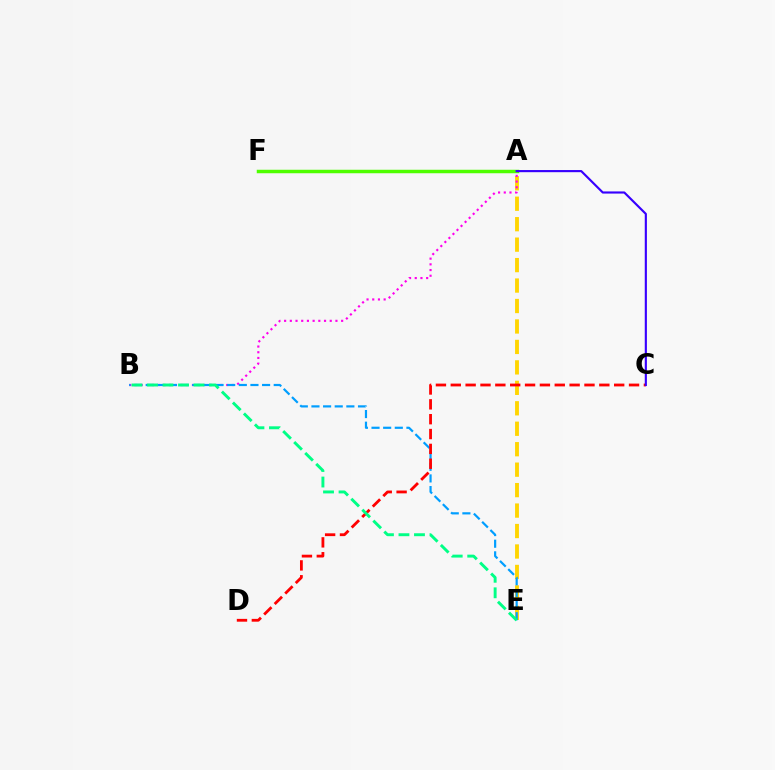{('A', 'E'): [{'color': '#ffd500', 'line_style': 'dashed', 'thickness': 2.78}], ('A', 'B'): [{'color': '#ff00ed', 'line_style': 'dotted', 'thickness': 1.55}], ('B', 'E'): [{'color': '#009eff', 'line_style': 'dashed', 'thickness': 1.58}, {'color': '#00ff86', 'line_style': 'dashed', 'thickness': 2.11}], ('C', 'D'): [{'color': '#ff0000', 'line_style': 'dashed', 'thickness': 2.02}], ('A', 'F'): [{'color': '#4fff00', 'line_style': 'solid', 'thickness': 2.51}], ('A', 'C'): [{'color': '#3700ff', 'line_style': 'solid', 'thickness': 1.55}]}